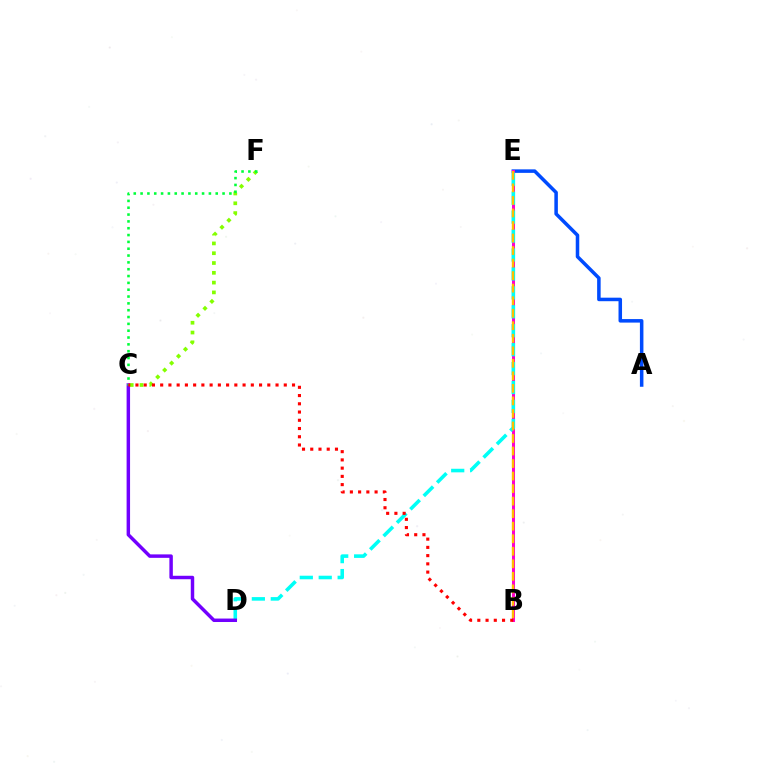{('A', 'E'): [{'color': '#004bff', 'line_style': 'solid', 'thickness': 2.53}], ('B', 'E'): [{'color': '#ff00cf', 'line_style': 'solid', 'thickness': 2.18}, {'color': '#ffbd00', 'line_style': 'dashed', 'thickness': 1.7}], ('D', 'E'): [{'color': '#00fff6', 'line_style': 'dashed', 'thickness': 2.57}], ('C', 'D'): [{'color': '#7200ff', 'line_style': 'solid', 'thickness': 2.49}], ('C', 'F'): [{'color': '#84ff00', 'line_style': 'dotted', 'thickness': 2.66}, {'color': '#00ff39', 'line_style': 'dotted', 'thickness': 1.86}], ('B', 'C'): [{'color': '#ff0000', 'line_style': 'dotted', 'thickness': 2.24}]}